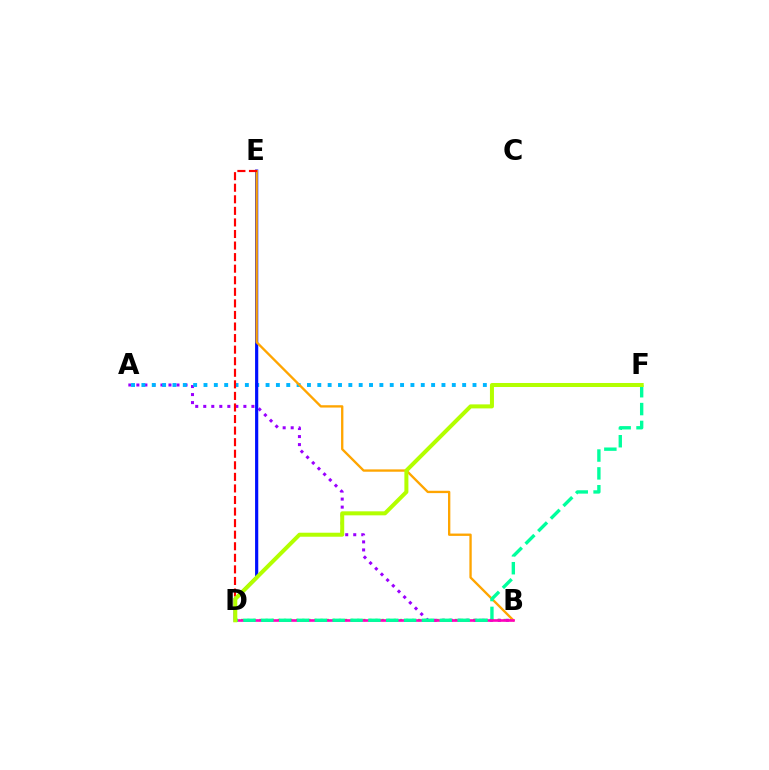{('A', 'B'): [{'color': '#9b00ff', 'line_style': 'dotted', 'thickness': 2.18}], ('A', 'F'): [{'color': '#00b5ff', 'line_style': 'dotted', 'thickness': 2.81}], ('D', 'E'): [{'color': '#0010ff', 'line_style': 'solid', 'thickness': 2.29}, {'color': '#ff0000', 'line_style': 'dashed', 'thickness': 1.57}], ('B', 'D'): [{'color': '#08ff00', 'line_style': 'dotted', 'thickness': 1.66}, {'color': '#ff00bd', 'line_style': 'solid', 'thickness': 1.89}], ('B', 'E'): [{'color': '#ffa500', 'line_style': 'solid', 'thickness': 1.68}], ('D', 'F'): [{'color': '#00ff9d', 'line_style': 'dashed', 'thickness': 2.42}, {'color': '#b3ff00', 'line_style': 'solid', 'thickness': 2.89}]}